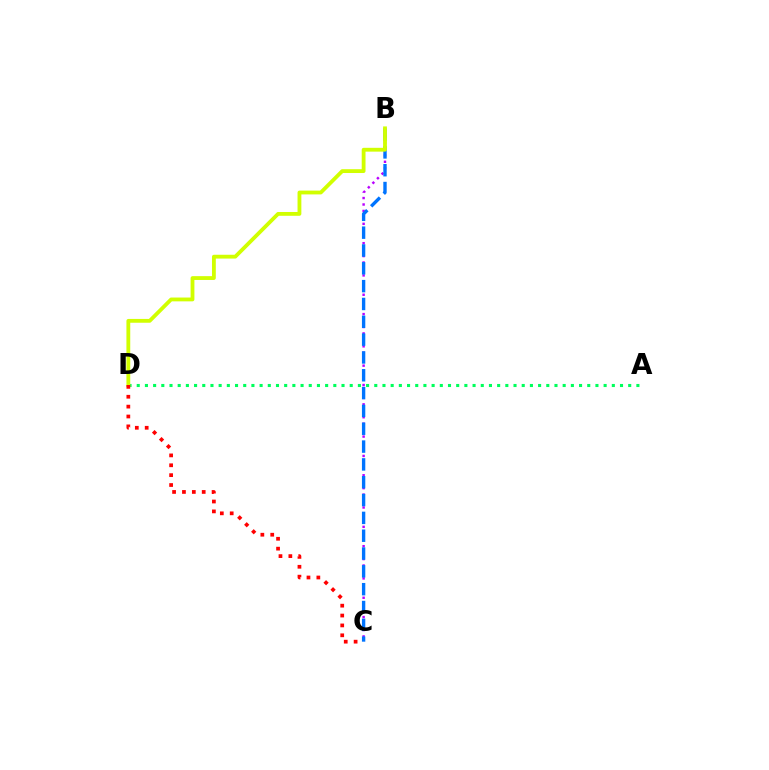{('A', 'D'): [{'color': '#00ff5c', 'line_style': 'dotted', 'thickness': 2.23}], ('B', 'C'): [{'color': '#b900ff', 'line_style': 'dotted', 'thickness': 1.75}, {'color': '#0074ff', 'line_style': 'dashed', 'thickness': 2.42}], ('B', 'D'): [{'color': '#d1ff00', 'line_style': 'solid', 'thickness': 2.75}], ('C', 'D'): [{'color': '#ff0000', 'line_style': 'dotted', 'thickness': 2.68}]}